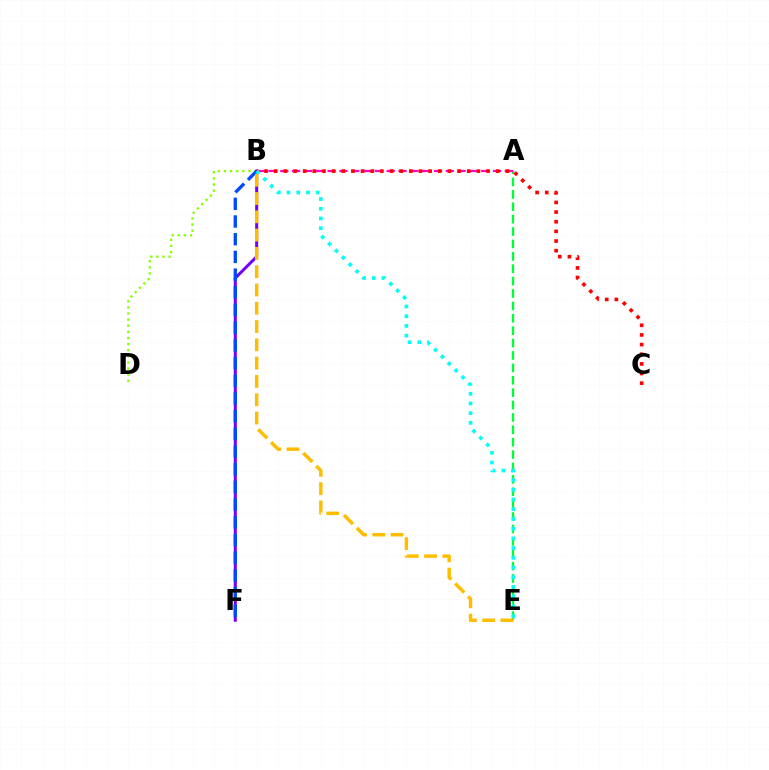{('A', 'E'): [{'color': '#00ff39', 'line_style': 'dashed', 'thickness': 1.68}], ('B', 'D'): [{'color': '#84ff00', 'line_style': 'dotted', 'thickness': 1.66}], ('B', 'F'): [{'color': '#7200ff', 'line_style': 'solid', 'thickness': 2.17}, {'color': '#004bff', 'line_style': 'dashed', 'thickness': 2.4}], ('A', 'B'): [{'color': '#ff00cf', 'line_style': 'dashed', 'thickness': 1.61}], ('B', 'C'): [{'color': '#ff0000', 'line_style': 'dotted', 'thickness': 2.62}], ('B', 'E'): [{'color': '#00fff6', 'line_style': 'dotted', 'thickness': 2.64}, {'color': '#ffbd00', 'line_style': 'dashed', 'thickness': 2.48}]}